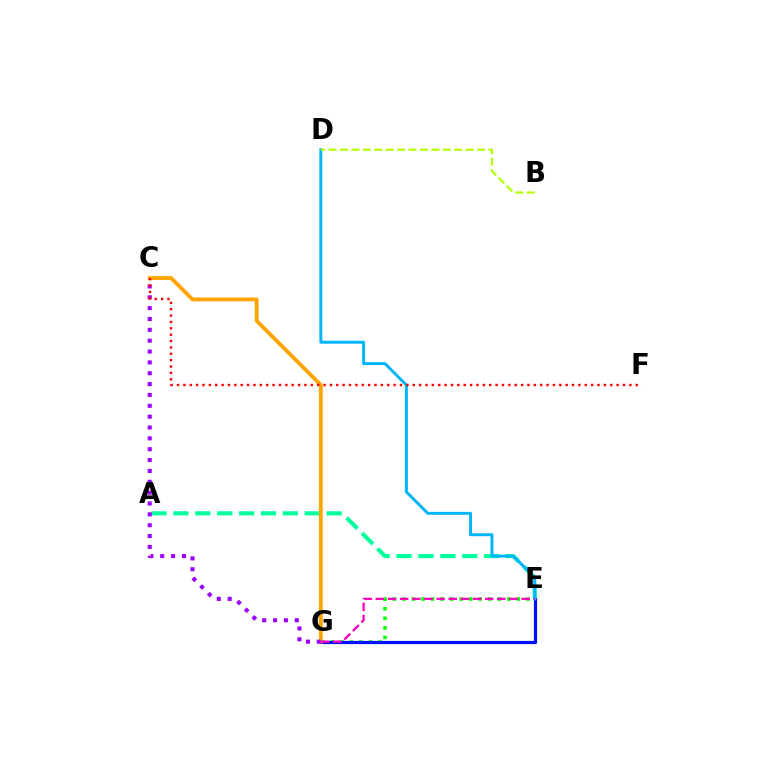{('E', 'G'): [{'color': '#08ff00', 'line_style': 'dotted', 'thickness': 2.59}, {'color': '#0010ff', 'line_style': 'solid', 'thickness': 2.31}, {'color': '#ff00bd', 'line_style': 'dashed', 'thickness': 1.65}], ('A', 'E'): [{'color': '#00ff9d', 'line_style': 'dashed', 'thickness': 2.97}], ('C', 'G'): [{'color': '#ffa500', 'line_style': 'solid', 'thickness': 2.77}, {'color': '#9b00ff', 'line_style': 'dotted', 'thickness': 2.95}], ('D', 'E'): [{'color': '#00b5ff', 'line_style': 'solid', 'thickness': 2.13}], ('C', 'F'): [{'color': '#ff0000', 'line_style': 'dotted', 'thickness': 1.73}], ('B', 'D'): [{'color': '#b3ff00', 'line_style': 'dashed', 'thickness': 1.55}]}